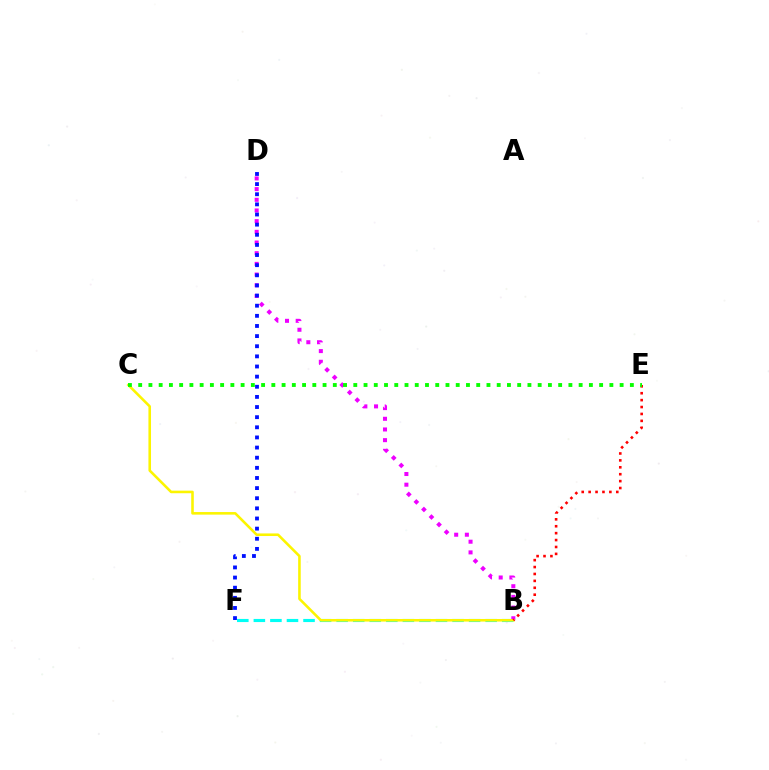{('B', 'D'): [{'color': '#ee00ff', 'line_style': 'dotted', 'thickness': 2.9}], ('B', 'F'): [{'color': '#00fff6', 'line_style': 'dashed', 'thickness': 2.25}], ('B', 'C'): [{'color': '#fcf500', 'line_style': 'solid', 'thickness': 1.86}], ('D', 'F'): [{'color': '#0010ff', 'line_style': 'dotted', 'thickness': 2.75}], ('B', 'E'): [{'color': '#ff0000', 'line_style': 'dotted', 'thickness': 1.88}], ('C', 'E'): [{'color': '#08ff00', 'line_style': 'dotted', 'thickness': 2.78}]}